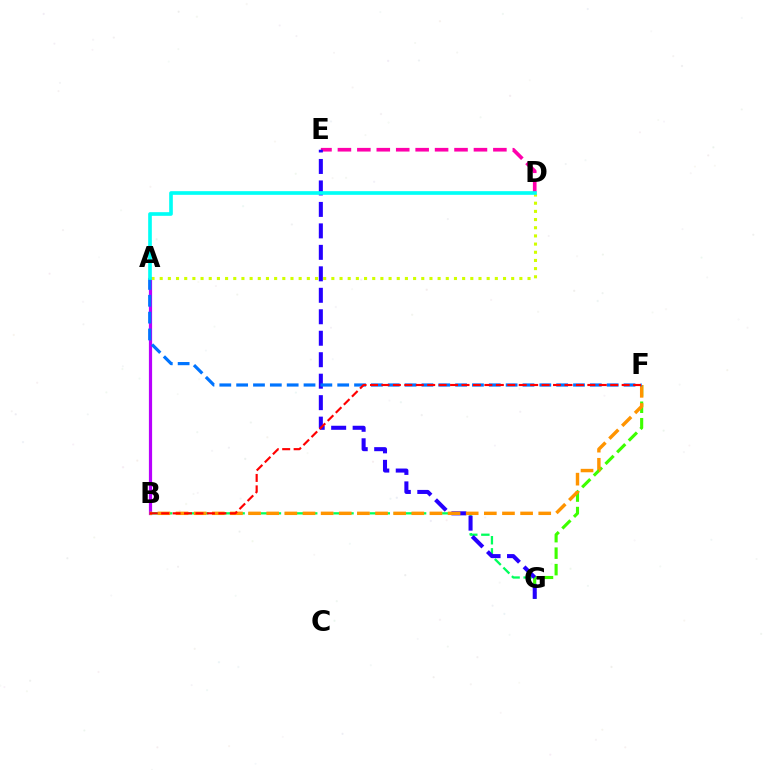{('D', 'E'): [{'color': '#ff00ac', 'line_style': 'dashed', 'thickness': 2.64}], ('A', 'B'): [{'color': '#b900ff', 'line_style': 'solid', 'thickness': 2.31}], ('B', 'G'): [{'color': '#00ff5c', 'line_style': 'dashed', 'thickness': 1.64}], ('F', 'G'): [{'color': '#3dff00', 'line_style': 'dashed', 'thickness': 2.24}], ('E', 'G'): [{'color': '#2500ff', 'line_style': 'dashed', 'thickness': 2.92}], ('B', 'F'): [{'color': '#ff9400', 'line_style': 'dashed', 'thickness': 2.46}, {'color': '#ff0000', 'line_style': 'dashed', 'thickness': 1.55}], ('A', 'F'): [{'color': '#0074ff', 'line_style': 'dashed', 'thickness': 2.29}], ('A', 'D'): [{'color': '#d1ff00', 'line_style': 'dotted', 'thickness': 2.22}, {'color': '#00fff6', 'line_style': 'solid', 'thickness': 2.63}]}